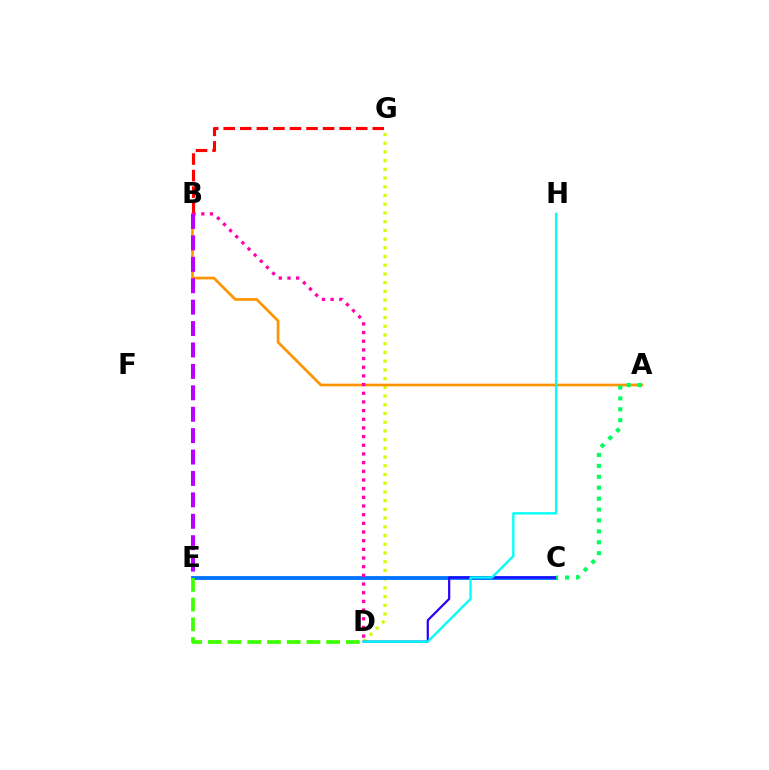{('D', 'G'): [{'color': '#d1ff00', 'line_style': 'dotted', 'thickness': 2.37}], ('A', 'B'): [{'color': '#ff9400', 'line_style': 'solid', 'thickness': 1.94}], ('B', 'G'): [{'color': '#ff0000', 'line_style': 'dashed', 'thickness': 2.25}], ('C', 'E'): [{'color': '#0074ff', 'line_style': 'solid', 'thickness': 2.76}], ('B', 'D'): [{'color': '#ff00ac', 'line_style': 'dotted', 'thickness': 2.36}], ('C', 'D'): [{'color': '#2500ff', 'line_style': 'solid', 'thickness': 1.58}], ('D', 'E'): [{'color': '#3dff00', 'line_style': 'dashed', 'thickness': 2.68}], ('B', 'E'): [{'color': '#b900ff', 'line_style': 'dashed', 'thickness': 2.91}], ('D', 'H'): [{'color': '#00fff6', 'line_style': 'solid', 'thickness': 1.68}], ('A', 'C'): [{'color': '#00ff5c', 'line_style': 'dotted', 'thickness': 2.96}]}